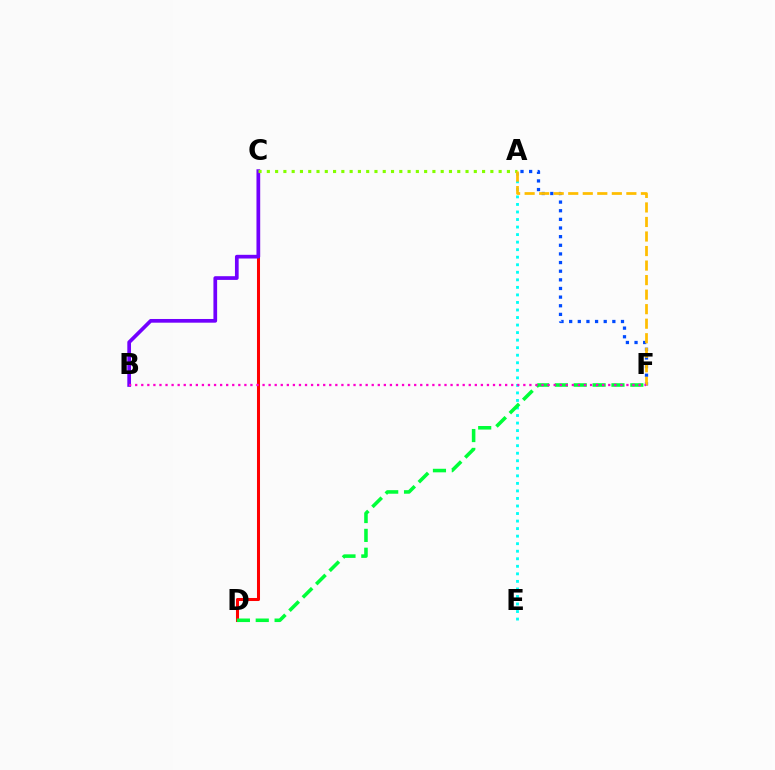{('A', 'F'): [{'color': '#004bff', 'line_style': 'dotted', 'thickness': 2.35}, {'color': '#ffbd00', 'line_style': 'dashed', 'thickness': 1.97}], ('C', 'D'): [{'color': '#ff0000', 'line_style': 'solid', 'thickness': 2.19}], ('B', 'C'): [{'color': '#7200ff', 'line_style': 'solid', 'thickness': 2.66}], ('A', 'E'): [{'color': '#00fff6', 'line_style': 'dotted', 'thickness': 2.05}], ('A', 'C'): [{'color': '#84ff00', 'line_style': 'dotted', 'thickness': 2.25}], ('D', 'F'): [{'color': '#00ff39', 'line_style': 'dashed', 'thickness': 2.56}], ('B', 'F'): [{'color': '#ff00cf', 'line_style': 'dotted', 'thickness': 1.65}]}